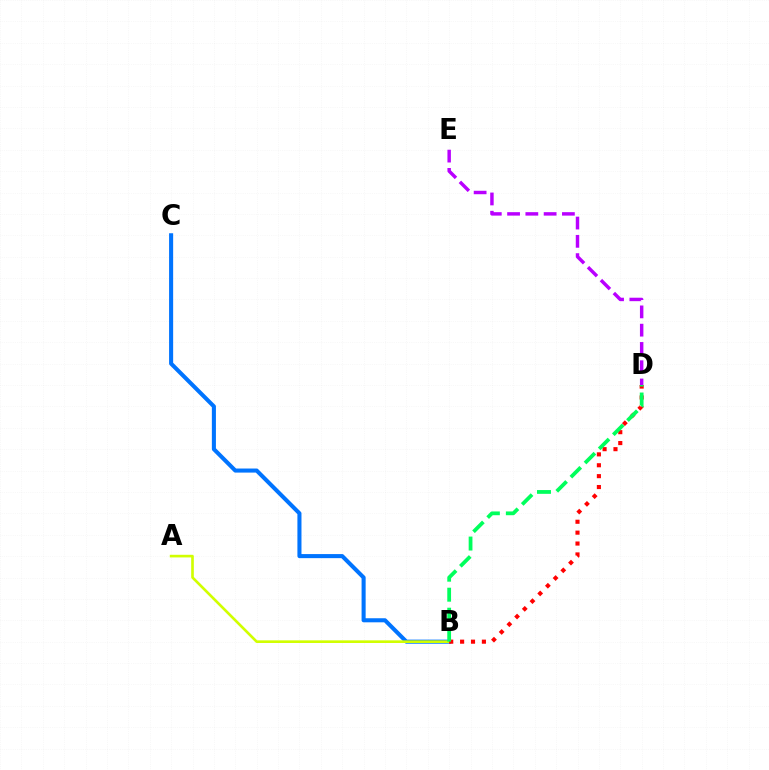{('B', 'C'): [{'color': '#0074ff', 'line_style': 'solid', 'thickness': 2.93}], ('A', 'B'): [{'color': '#d1ff00', 'line_style': 'solid', 'thickness': 1.9}], ('B', 'D'): [{'color': '#ff0000', 'line_style': 'dotted', 'thickness': 2.96}, {'color': '#00ff5c', 'line_style': 'dashed', 'thickness': 2.72}], ('D', 'E'): [{'color': '#b900ff', 'line_style': 'dashed', 'thickness': 2.48}]}